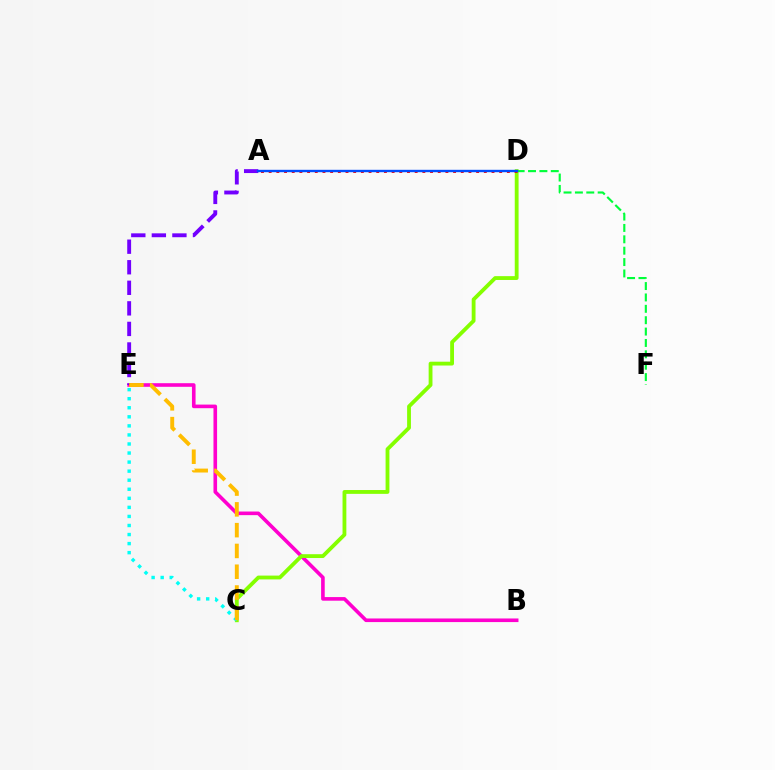{('B', 'E'): [{'color': '#ff00cf', 'line_style': 'solid', 'thickness': 2.6}], ('C', 'D'): [{'color': '#84ff00', 'line_style': 'solid', 'thickness': 2.75}], ('A', 'E'): [{'color': '#7200ff', 'line_style': 'dashed', 'thickness': 2.79}], ('D', 'F'): [{'color': '#00ff39', 'line_style': 'dashed', 'thickness': 1.55}], ('A', 'D'): [{'color': '#ff0000', 'line_style': 'dotted', 'thickness': 2.09}, {'color': '#004bff', 'line_style': 'solid', 'thickness': 1.72}], ('C', 'E'): [{'color': '#00fff6', 'line_style': 'dotted', 'thickness': 2.46}, {'color': '#ffbd00', 'line_style': 'dashed', 'thickness': 2.82}]}